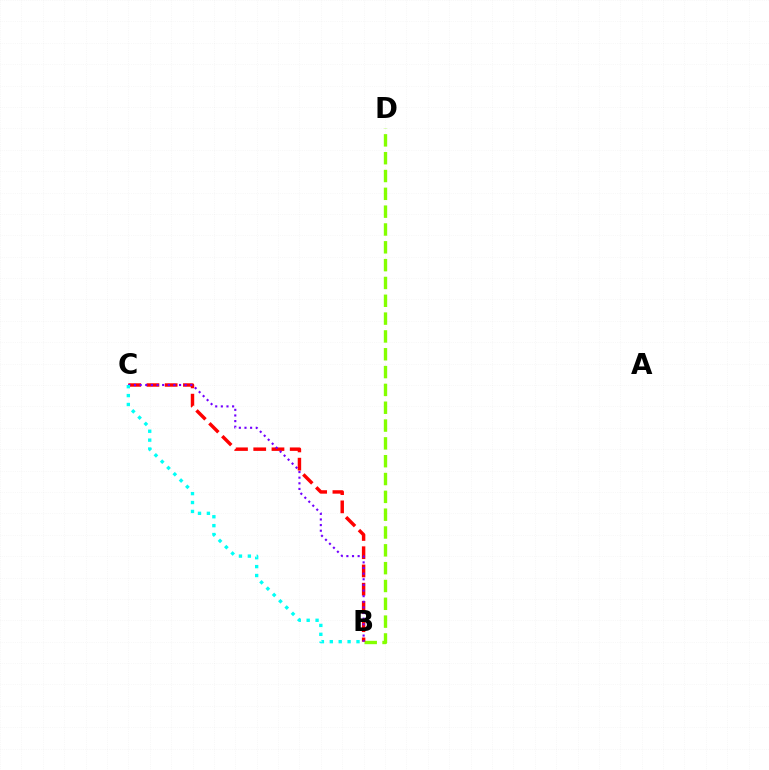{('B', 'D'): [{'color': '#84ff00', 'line_style': 'dashed', 'thickness': 2.42}], ('B', 'C'): [{'color': '#ff0000', 'line_style': 'dashed', 'thickness': 2.48}, {'color': '#7200ff', 'line_style': 'dotted', 'thickness': 1.53}, {'color': '#00fff6', 'line_style': 'dotted', 'thickness': 2.42}]}